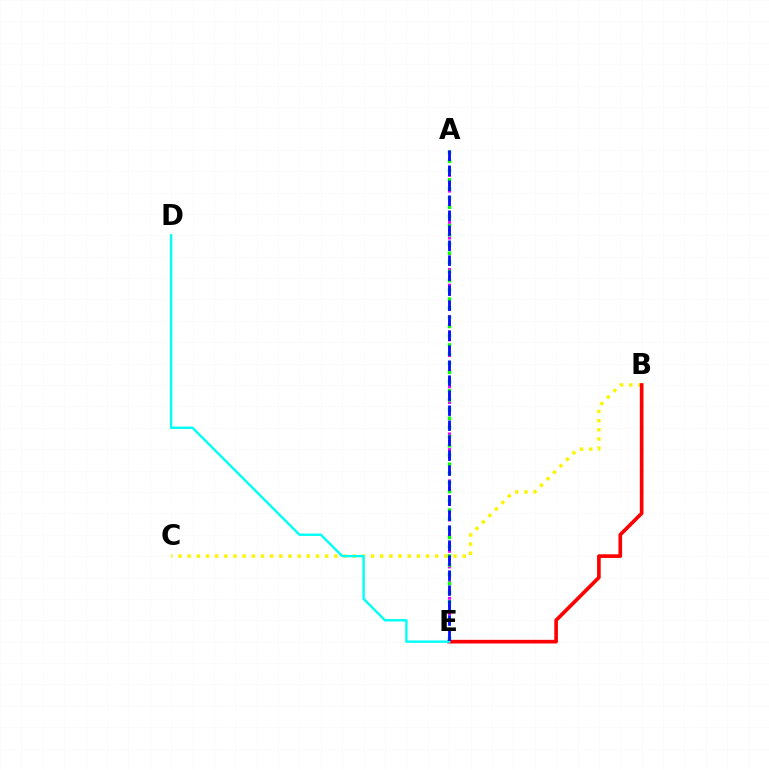{('A', 'E'): [{'color': '#ee00ff', 'line_style': 'dotted', 'thickness': 2.13}, {'color': '#08ff00', 'line_style': 'dotted', 'thickness': 2.49}, {'color': '#0010ff', 'line_style': 'dashed', 'thickness': 2.04}], ('B', 'C'): [{'color': '#fcf500', 'line_style': 'dotted', 'thickness': 2.49}], ('B', 'E'): [{'color': '#ff0000', 'line_style': 'solid', 'thickness': 2.63}], ('D', 'E'): [{'color': '#00fff6', 'line_style': 'solid', 'thickness': 1.73}]}